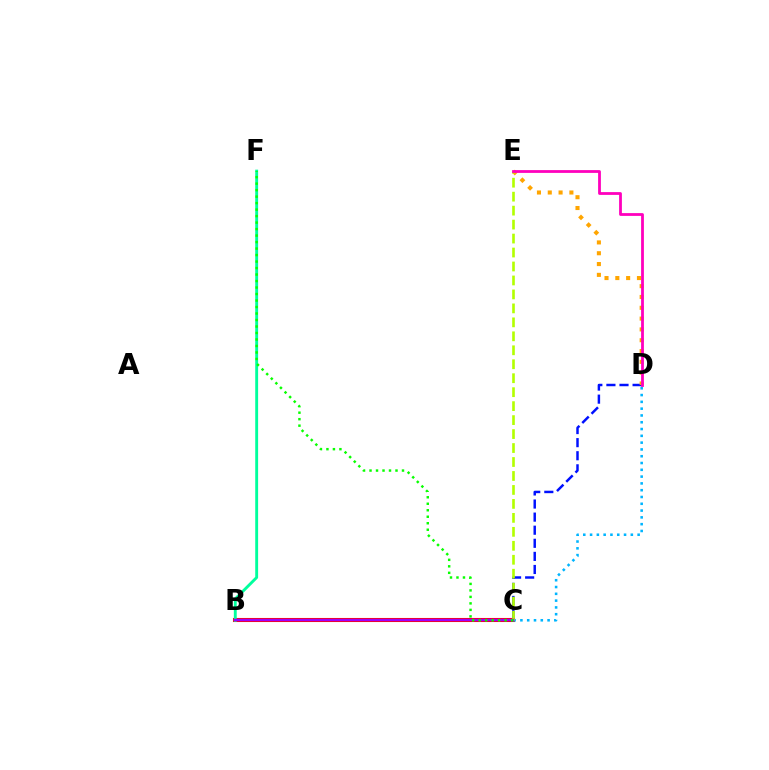{('C', 'D'): [{'color': '#0010ff', 'line_style': 'dashed', 'thickness': 1.78}, {'color': '#00b5ff', 'line_style': 'dotted', 'thickness': 1.85}], ('B', 'C'): [{'color': '#ff0000', 'line_style': 'solid', 'thickness': 2.93}, {'color': '#9b00ff', 'line_style': 'solid', 'thickness': 1.78}], ('B', 'F'): [{'color': '#00ff9d', 'line_style': 'solid', 'thickness': 2.08}], ('D', 'E'): [{'color': '#ffa500', 'line_style': 'dotted', 'thickness': 2.94}, {'color': '#ff00bd', 'line_style': 'solid', 'thickness': 2.01}], ('C', 'E'): [{'color': '#b3ff00', 'line_style': 'dashed', 'thickness': 1.9}], ('C', 'F'): [{'color': '#08ff00', 'line_style': 'dotted', 'thickness': 1.76}]}